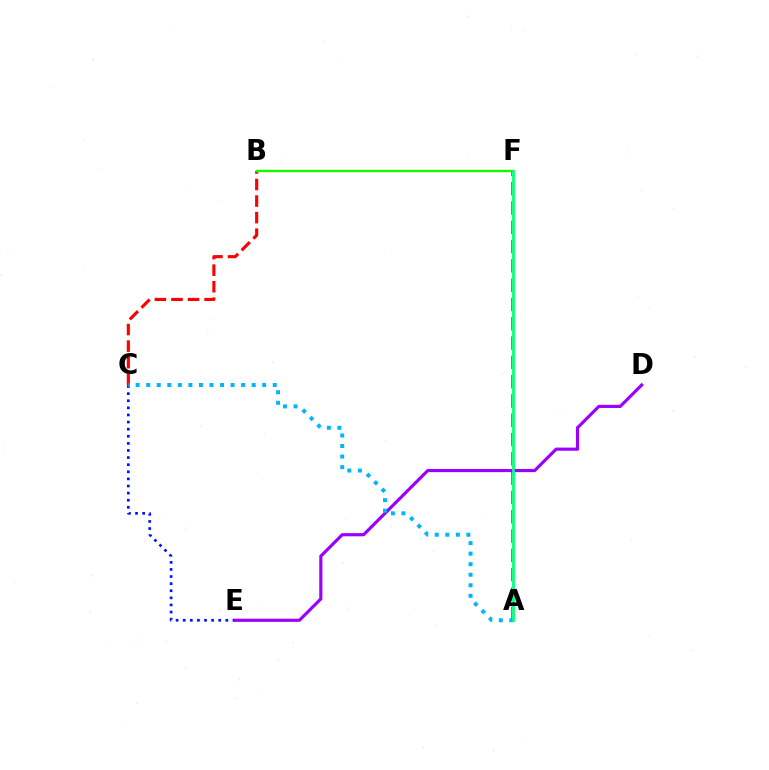{('B', 'C'): [{'color': '#ff0000', 'line_style': 'dashed', 'thickness': 2.25}], ('B', 'F'): [{'color': '#ffa500', 'line_style': 'solid', 'thickness': 1.61}, {'color': '#08ff00', 'line_style': 'solid', 'thickness': 1.62}], ('A', 'F'): [{'color': '#ff00bd', 'line_style': 'dashed', 'thickness': 2.62}, {'color': '#b3ff00', 'line_style': 'solid', 'thickness': 2.25}, {'color': '#00ff9d', 'line_style': 'solid', 'thickness': 1.94}], ('C', 'E'): [{'color': '#0010ff', 'line_style': 'dotted', 'thickness': 1.93}], ('D', 'E'): [{'color': '#9b00ff', 'line_style': 'solid', 'thickness': 2.27}], ('A', 'C'): [{'color': '#00b5ff', 'line_style': 'dotted', 'thickness': 2.86}]}